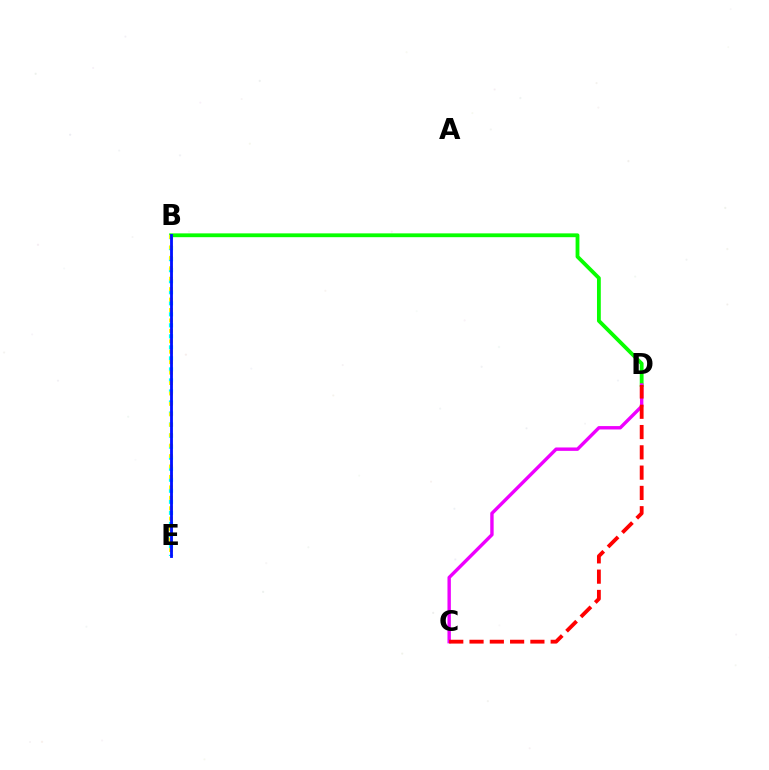{('B', 'E'): [{'color': '#00fff6', 'line_style': 'dotted', 'thickness': 3.0}, {'color': '#fcf500', 'line_style': 'dotted', 'thickness': 2.83}, {'color': '#0010ff', 'line_style': 'solid', 'thickness': 2.04}], ('B', 'D'): [{'color': '#08ff00', 'line_style': 'solid', 'thickness': 2.75}], ('C', 'D'): [{'color': '#ee00ff', 'line_style': 'solid', 'thickness': 2.44}, {'color': '#ff0000', 'line_style': 'dashed', 'thickness': 2.76}]}